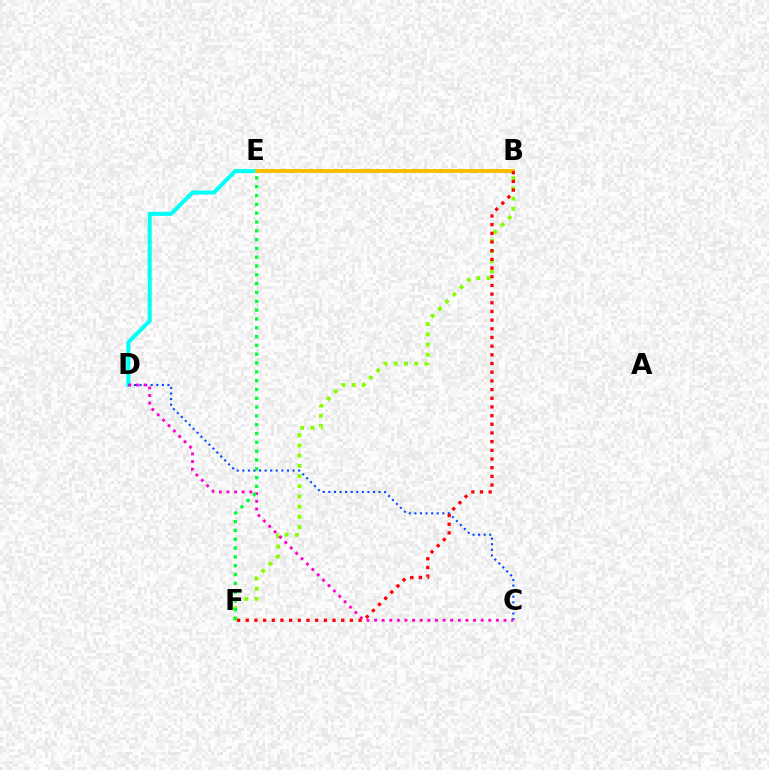{('B', 'E'): [{'color': '#7200ff', 'line_style': 'solid', 'thickness': 1.73}, {'color': '#ffbd00', 'line_style': 'solid', 'thickness': 2.82}], ('B', 'F'): [{'color': '#84ff00', 'line_style': 'dotted', 'thickness': 2.77}, {'color': '#ff0000', 'line_style': 'dotted', 'thickness': 2.36}], ('D', 'E'): [{'color': '#00fff6', 'line_style': 'solid', 'thickness': 2.89}], ('C', 'D'): [{'color': '#004bff', 'line_style': 'dotted', 'thickness': 1.52}, {'color': '#ff00cf', 'line_style': 'dotted', 'thickness': 2.07}], ('E', 'F'): [{'color': '#00ff39', 'line_style': 'dotted', 'thickness': 2.4}]}